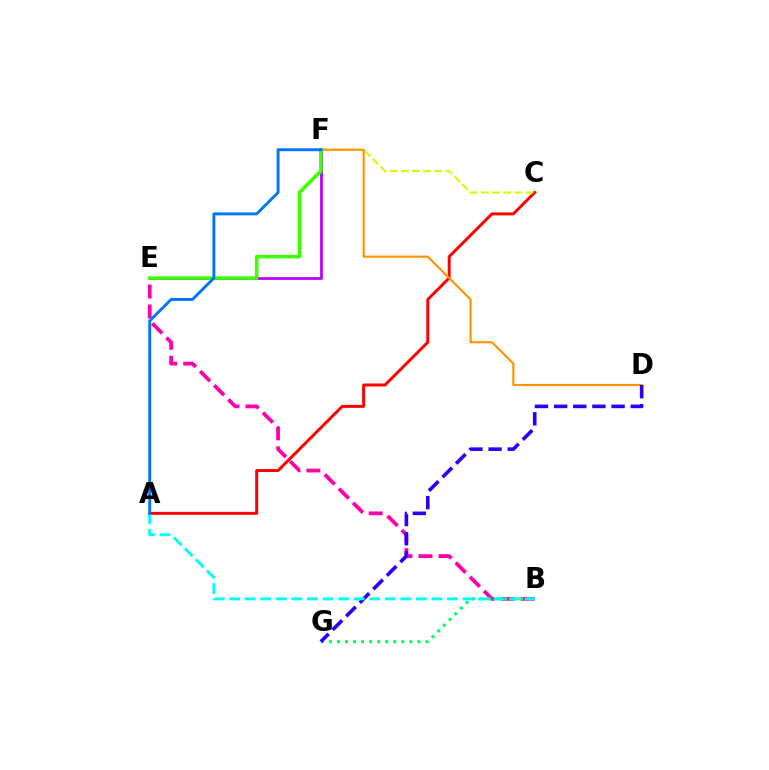{('B', 'E'): [{'color': '#ff00ac', 'line_style': 'dashed', 'thickness': 2.72}], ('A', 'C'): [{'color': '#ff0000', 'line_style': 'solid', 'thickness': 2.12}], ('C', 'F'): [{'color': '#d1ff00', 'line_style': 'dashed', 'thickness': 1.51}], ('D', 'F'): [{'color': '#ff9400', 'line_style': 'solid', 'thickness': 1.55}], ('B', 'G'): [{'color': '#00ff5c', 'line_style': 'dotted', 'thickness': 2.19}], ('D', 'G'): [{'color': '#2500ff', 'line_style': 'dashed', 'thickness': 2.6}], ('A', 'B'): [{'color': '#00fff6', 'line_style': 'dashed', 'thickness': 2.11}], ('E', 'F'): [{'color': '#b900ff', 'line_style': 'solid', 'thickness': 1.98}, {'color': '#3dff00', 'line_style': 'solid', 'thickness': 2.55}], ('A', 'F'): [{'color': '#0074ff', 'line_style': 'solid', 'thickness': 2.08}]}